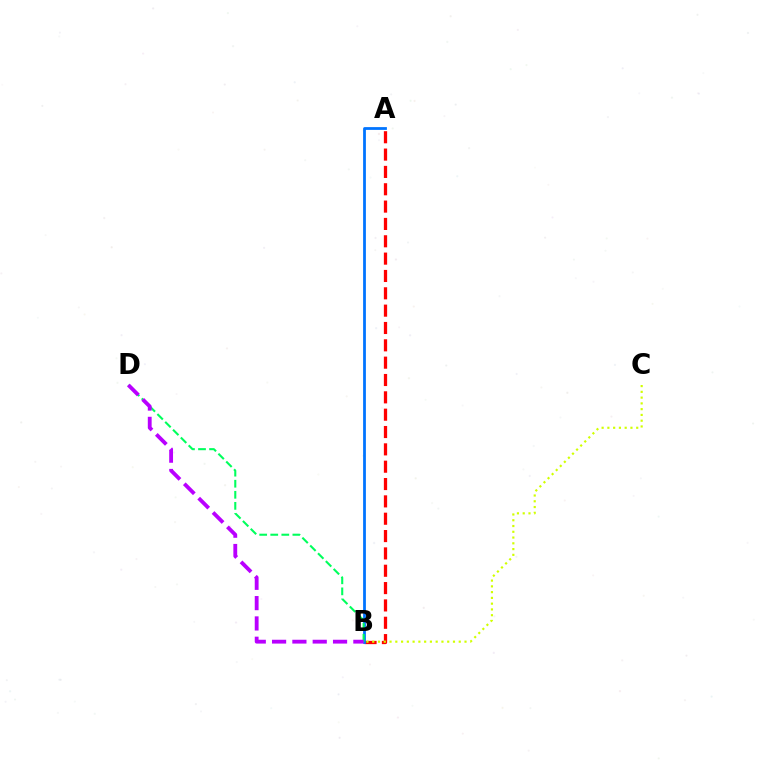{('A', 'B'): [{'color': '#ff0000', 'line_style': 'dashed', 'thickness': 2.36}, {'color': '#0074ff', 'line_style': 'solid', 'thickness': 2.0}], ('B', 'C'): [{'color': '#d1ff00', 'line_style': 'dotted', 'thickness': 1.57}], ('B', 'D'): [{'color': '#00ff5c', 'line_style': 'dashed', 'thickness': 1.5}, {'color': '#b900ff', 'line_style': 'dashed', 'thickness': 2.76}]}